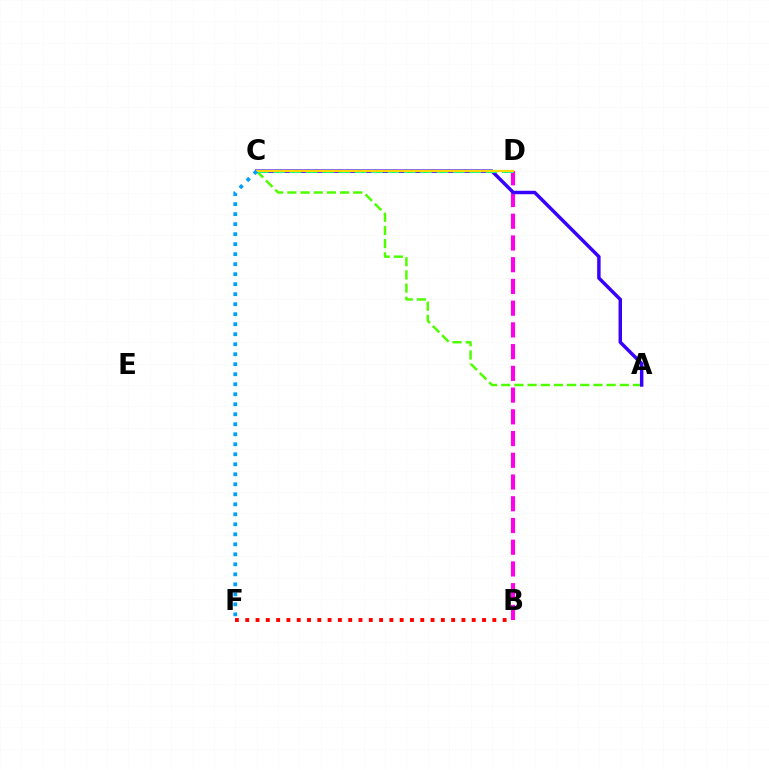{('A', 'C'): [{'color': '#4fff00', 'line_style': 'dashed', 'thickness': 1.79}, {'color': '#3700ff', 'line_style': 'solid', 'thickness': 2.48}], ('B', 'D'): [{'color': '#ff00ed', 'line_style': 'dashed', 'thickness': 2.95}], ('B', 'F'): [{'color': '#ff0000', 'line_style': 'dotted', 'thickness': 2.8}], ('C', 'D'): [{'color': '#00ff86', 'line_style': 'dashed', 'thickness': 2.22}, {'color': '#ffd500', 'line_style': 'solid', 'thickness': 1.58}], ('C', 'F'): [{'color': '#009eff', 'line_style': 'dotted', 'thickness': 2.72}]}